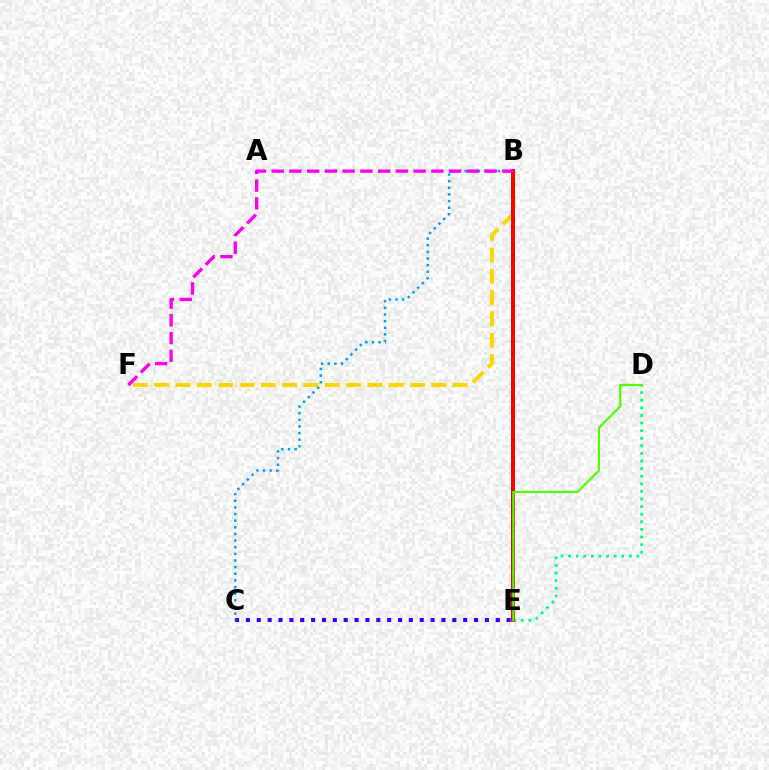{('C', 'E'): [{'color': '#3700ff', 'line_style': 'dotted', 'thickness': 2.95}], ('B', 'C'): [{'color': '#009eff', 'line_style': 'dotted', 'thickness': 1.8}], ('B', 'F'): [{'color': '#ffd500', 'line_style': 'dashed', 'thickness': 2.9}, {'color': '#ff00ed', 'line_style': 'dashed', 'thickness': 2.41}], ('D', 'E'): [{'color': '#00ff86', 'line_style': 'dotted', 'thickness': 2.07}, {'color': '#4fff00', 'line_style': 'solid', 'thickness': 1.59}], ('B', 'E'): [{'color': '#ff0000', 'line_style': 'solid', 'thickness': 2.87}]}